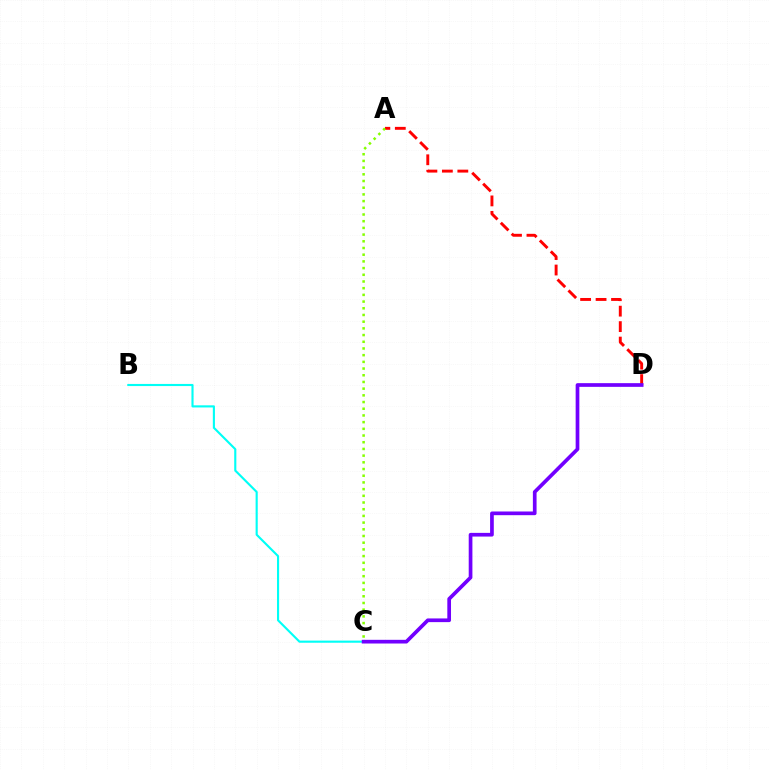{('A', 'D'): [{'color': '#ff0000', 'line_style': 'dashed', 'thickness': 2.1}], ('B', 'C'): [{'color': '#00fff6', 'line_style': 'solid', 'thickness': 1.53}], ('A', 'C'): [{'color': '#84ff00', 'line_style': 'dotted', 'thickness': 1.82}], ('C', 'D'): [{'color': '#7200ff', 'line_style': 'solid', 'thickness': 2.66}]}